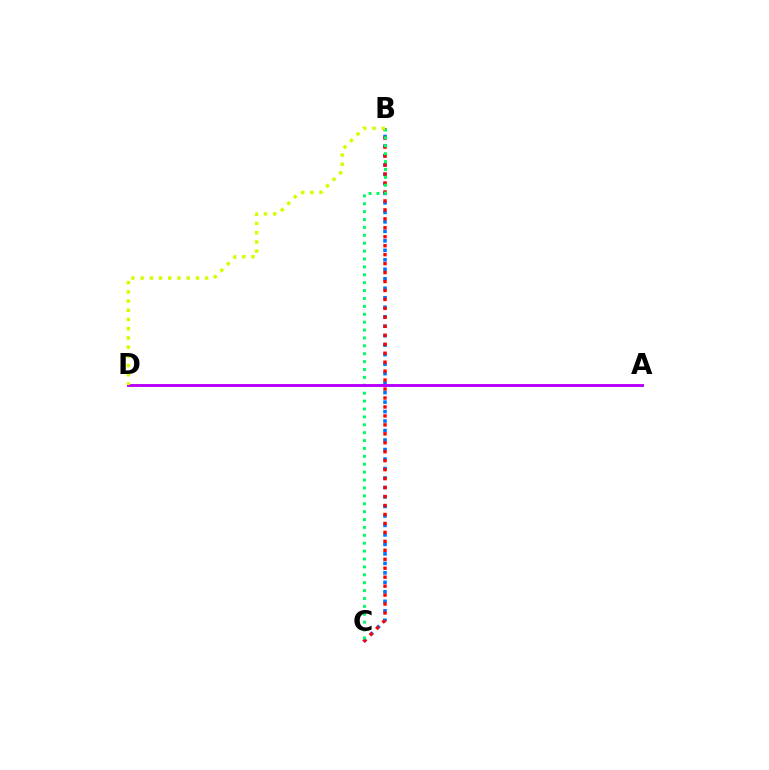{('B', 'C'): [{'color': '#0074ff', 'line_style': 'dotted', 'thickness': 2.58}, {'color': '#ff0000', 'line_style': 'dotted', 'thickness': 2.43}, {'color': '#00ff5c', 'line_style': 'dotted', 'thickness': 2.15}], ('A', 'D'): [{'color': '#b900ff', 'line_style': 'solid', 'thickness': 2.1}], ('B', 'D'): [{'color': '#d1ff00', 'line_style': 'dotted', 'thickness': 2.5}]}